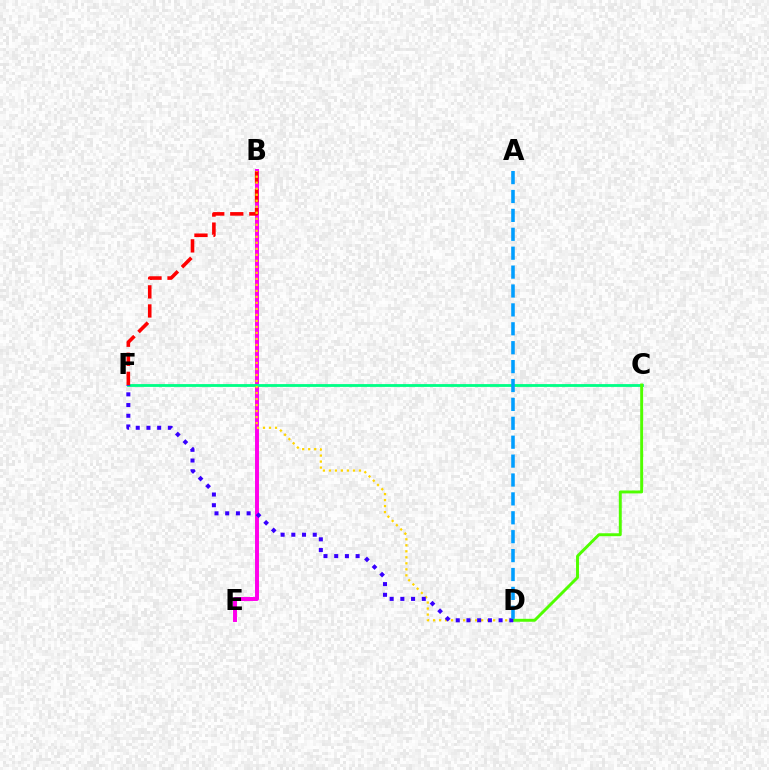{('B', 'E'): [{'color': '#ff00ed', 'line_style': 'solid', 'thickness': 2.85}], ('C', 'F'): [{'color': '#00ff86', 'line_style': 'solid', 'thickness': 2.02}], ('B', 'F'): [{'color': '#ff0000', 'line_style': 'dashed', 'thickness': 2.59}], ('B', 'D'): [{'color': '#ffd500', 'line_style': 'dotted', 'thickness': 1.63}], ('C', 'D'): [{'color': '#4fff00', 'line_style': 'solid', 'thickness': 2.11}], ('D', 'F'): [{'color': '#3700ff', 'line_style': 'dotted', 'thickness': 2.91}], ('A', 'D'): [{'color': '#009eff', 'line_style': 'dashed', 'thickness': 2.57}]}